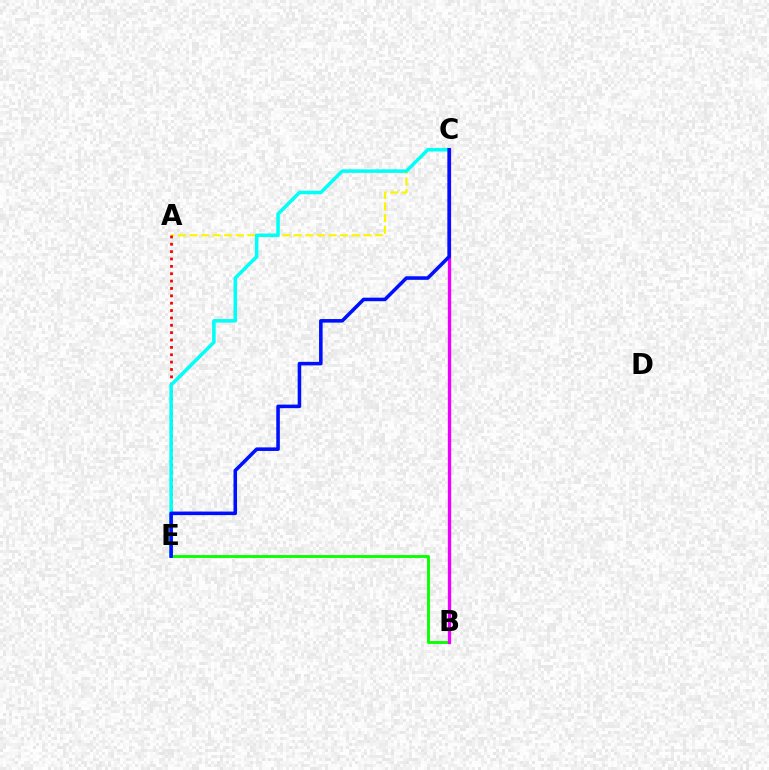{('A', 'C'): [{'color': '#fcf500', 'line_style': 'dashed', 'thickness': 1.58}], ('A', 'E'): [{'color': '#ff0000', 'line_style': 'dotted', 'thickness': 2.0}], ('B', 'E'): [{'color': '#08ff00', 'line_style': 'solid', 'thickness': 2.06}], ('B', 'C'): [{'color': '#ee00ff', 'line_style': 'solid', 'thickness': 2.38}], ('C', 'E'): [{'color': '#00fff6', 'line_style': 'solid', 'thickness': 2.54}, {'color': '#0010ff', 'line_style': 'solid', 'thickness': 2.56}]}